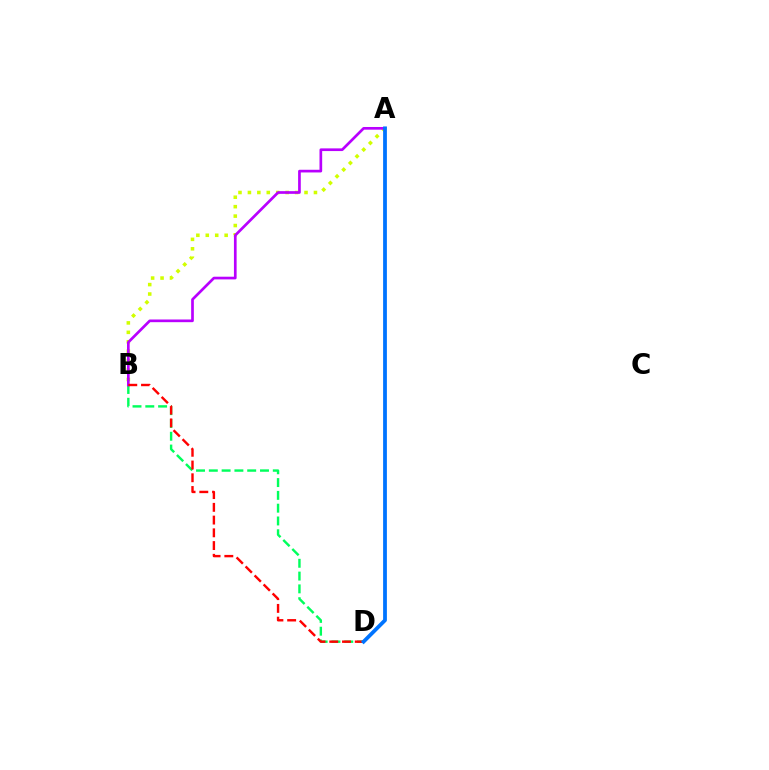{('B', 'D'): [{'color': '#00ff5c', 'line_style': 'dashed', 'thickness': 1.74}, {'color': '#ff0000', 'line_style': 'dashed', 'thickness': 1.73}], ('A', 'B'): [{'color': '#d1ff00', 'line_style': 'dotted', 'thickness': 2.56}, {'color': '#b900ff', 'line_style': 'solid', 'thickness': 1.93}], ('A', 'D'): [{'color': '#0074ff', 'line_style': 'solid', 'thickness': 2.72}]}